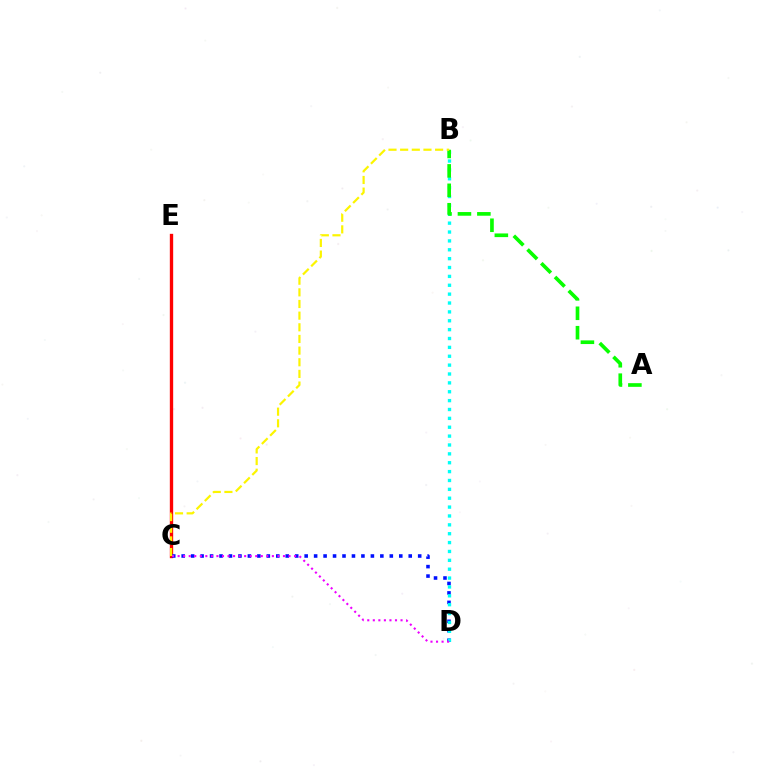{('C', 'E'): [{'color': '#ff0000', 'line_style': 'solid', 'thickness': 2.41}], ('C', 'D'): [{'color': '#0010ff', 'line_style': 'dotted', 'thickness': 2.57}, {'color': '#ee00ff', 'line_style': 'dotted', 'thickness': 1.51}], ('B', 'D'): [{'color': '#00fff6', 'line_style': 'dotted', 'thickness': 2.41}], ('A', 'B'): [{'color': '#08ff00', 'line_style': 'dashed', 'thickness': 2.64}], ('B', 'C'): [{'color': '#fcf500', 'line_style': 'dashed', 'thickness': 1.58}]}